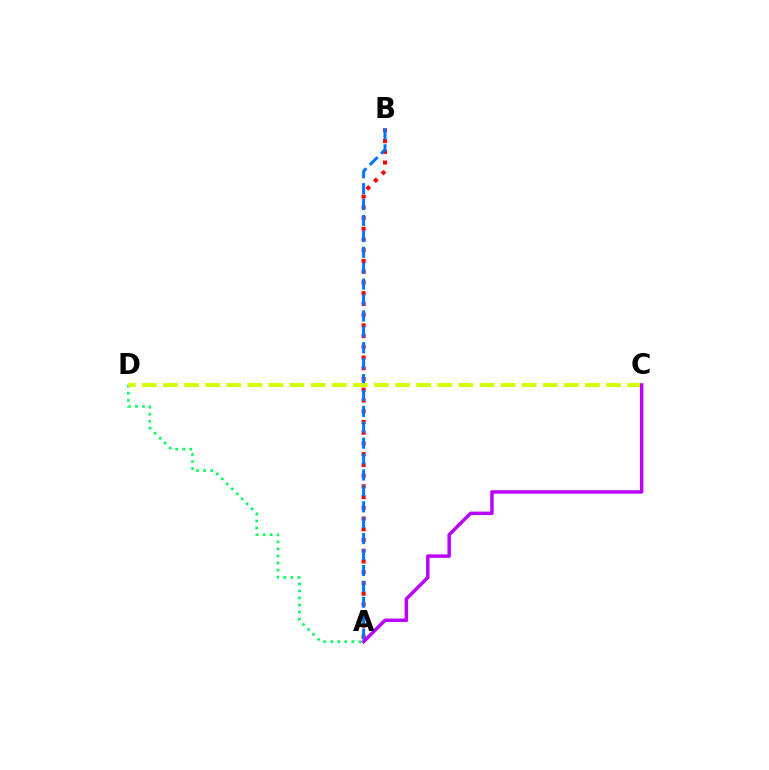{('A', 'B'): [{'color': '#ff0000', 'line_style': 'dotted', 'thickness': 2.92}, {'color': '#0074ff', 'line_style': 'dashed', 'thickness': 2.16}], ('A', 'D'): [{'color': '#00ff5c', 'line_style': 'dotted', 'thickness': 1.91}], ('C', 'D'): [{'color': '#d1ff00', 'line_style': 'dashed', 'thickness': 2.87}], ('A', 'C'): [{'color': '#b900ff', 'line_style': 'solid', 'thickness': 2.5}]}